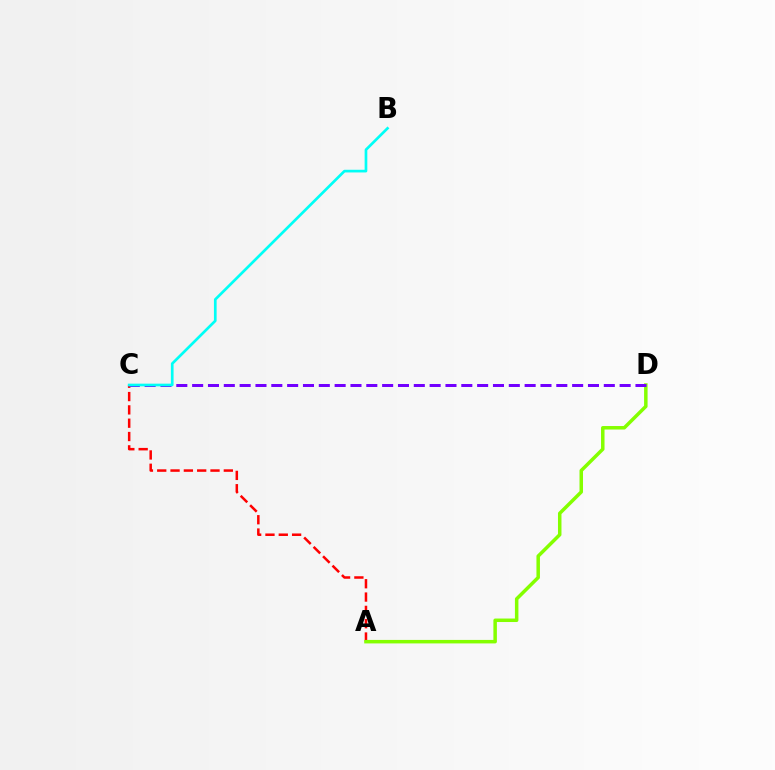{('A', 'C'): [{'color': '#ff0000', 'line_style': 'dashed', 'thickness': 1.81}], ('A', 'D'): [{'color': '#84ff00', 'line_style': 'solid', 'thickness': 2.52}], ('C', 'D'): [{'color': '#7200ff', 'line_style': 'dashed', 'thickness': 2.15}], ('B', 'C'): [{'color': '#00fff6', 'line_style': 'solid', 'thickness': 1.93}]}